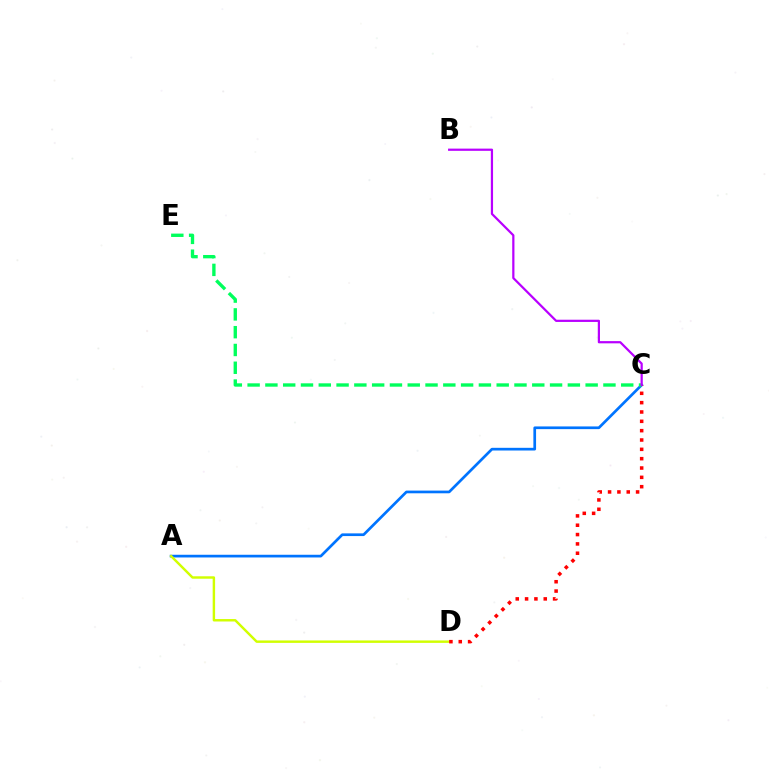{('A', 'C'): [{'color': '#0074ff', 'line_style': 'solid', 'thickness': 1.94}], ('A', 'D'): [{'color': '#d1ff00', 'line_style': 'solid', 'thickness': 1.75}], ('C', 'D'): [{'color': '#ff0000', 'line_style': 'dotted', 'thickness': 2.54}], ('C', 'E'): [{'color': '#00ff5c', 'line_style': 'dashed', 'thickness': 2.42}], ('B', 'C'): [{'color': '#b900ff', 'line_style': 'solid', 'thickness': 1.6}]}